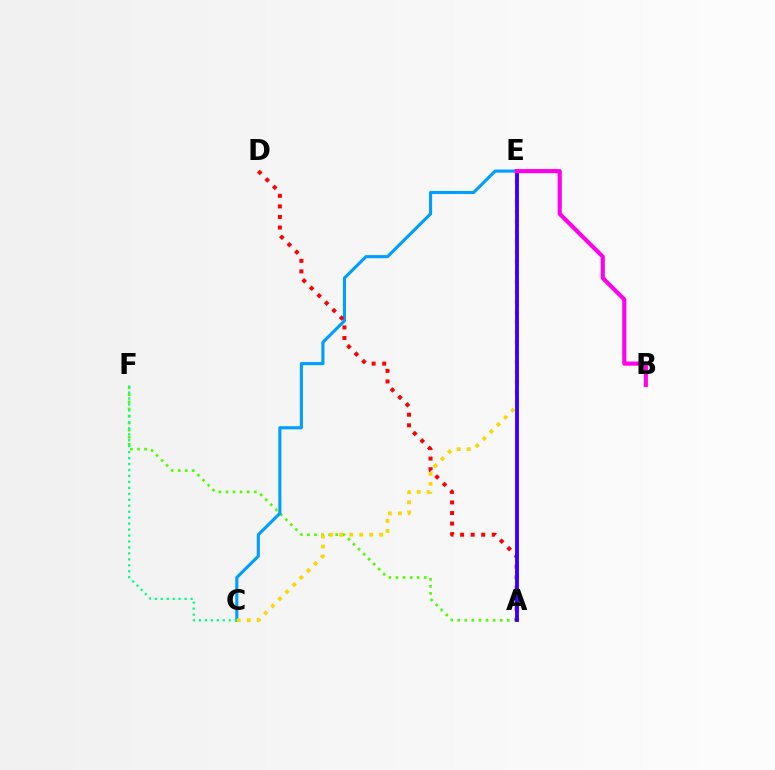{('A', 'F'): [{'color': '#4fff00', 'line_style': 'dotted', 'thickness': 1.92}], ('C', 'E'): [{'color': '#009eff', 'line_style': 'solid', 'thickness': 2.24}, {'color': '#ffd500', 'line_style': 'dotted', 'thickness': 2.72}], ('A', 'D'): [{'color': '#ff0000', 'line_style': 'dotted', 'thickness': 2.87}], ('A', 'E'): [{'color': '#3700ff', 'line_style': 'solid', 'thickness': 2.8}], ('B', 'E'): [{'color': '#ff00ed', 'line_style': 'solid', 'thickness': 2.98}], ('C', 'F'): [{'color': '#00ff86', 'line_style': 'dotted', 'thickness': 1.62}]}